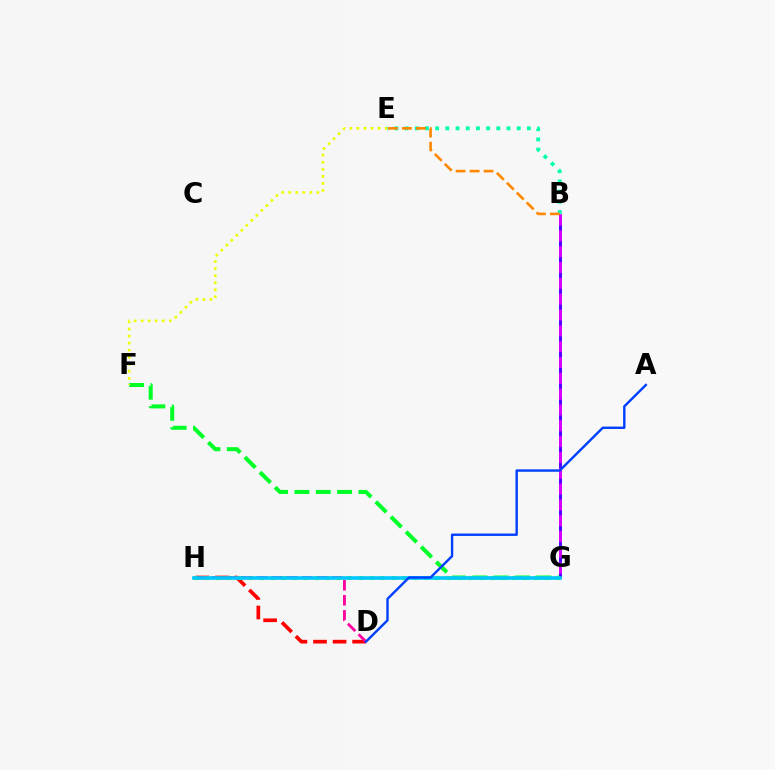{('D', 'H'): [{'color': '#ff0000', 'line_style': 'dashed', 'thickness': 2.66}, {'color': '#ff00a0', 'line_style': 'dashed', 'thickness': 2.04}], ('F', 'G'): [{'color': '#00ff27', 'line_style': 'dashed', 'thickness': 2.9}], ('E', 'F'): [{'color': '#eeff00', 'line_style': 'dotted', 'thickness': 1.92}], ('B', 'G'): [{'color': '#4f00ff', 'line_style': 'dashed', 'thickness': 2.13}, {'color': '#d600ff', 'line_style': 'dashed', 'thickness': 2.15}], ('G', 'H'): [{'color': '#66ff00', 'line_style': 'dotted', 'thickness': 2.98}, {'color': '#00c7ff', 'line_style': 'solid', 'thickness': 2.62}], ('B', 'E'): [{'color': '#00ffaf', 'line_style': 'dotted', 'thickness': 2.77}, {'color': '#ff8800', 'line_style': 'dashed', 'thickness': 1.9}], ('A', 'D'): [{'color': '#003fff', 'line_style': 'solid', 'thickness': 1.73}]}